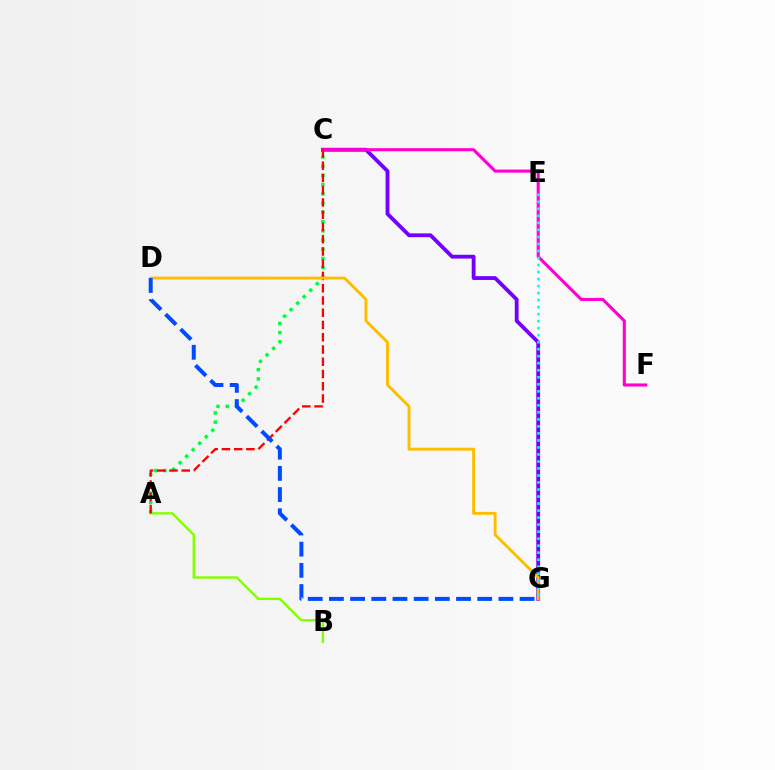{('A', 'B'): [{'color': '#84ff00', 'line_style': 'solid', 'thickness': 1.73}], ('C', 'G'): [{'color': '#7200ff', 'line_style': 'solid', 'thickness': 2.74}], ('C', 'F'): [{'color': '#ff00cf', 'line_style': 'solid', 'thickness': 2.22}], ('A', 'C'): [{'color': '#00ff39', 'line_style': 'dotted', 'thickness': 2.5}, {'color': '#ff0000', 'line_style': 'dashed', 'thickness': 1.66}], ('D', 'G'): [{'color': '#ffbd00', 'line_style': 'solid', 'thickness': 2.08}, {'color': '#004bff', 'line_style': 'dashed', 'thickness': 2.88}], ('E', 'G'): [{'color': '#00fff6', 'line_style': 'dotted', 'thickness': 1.91}]}